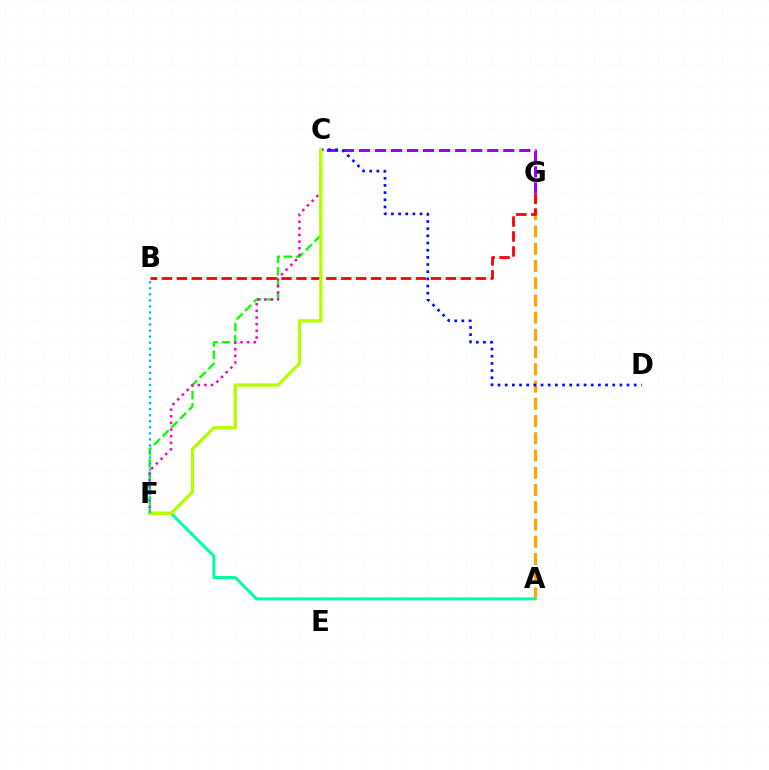{('A', 'G'): [{'color': '#ffa500', 'line_style': 'dashed', 'thickness': 2.34}], ('C', 'G'): [{'color': '#9b00ff', 'line_style': 'dashed', 'thickness': 2.18}], ('C', 'F'): [{'color': '#08ff00', 'line_style': 'dashed', 'thickness': 1.67}, {'color': '#ff00bd', 'line_style': 'dotted', 'thickness': 1.8}, {'color': '#b3ff00', 'line_style': 'solid', 'thickness': 2.37}], ('C', 'D'): [{'color': '#0010ff', 'line_style': 'dotted', 'thickness': 1.95}], ('B', 'G'): [{'color': '#ff0000', 'line_style': 'dashed', 'thickness': 2.03}], ('A', 'F'): [{'color': '#00ff9d', 'line_style': 'solid', 'thickness': 2.12}], ('B', 'F'): [{'color': '#00b5ff', 'line_style': 'dotted', 'thickness': 1.64}]}